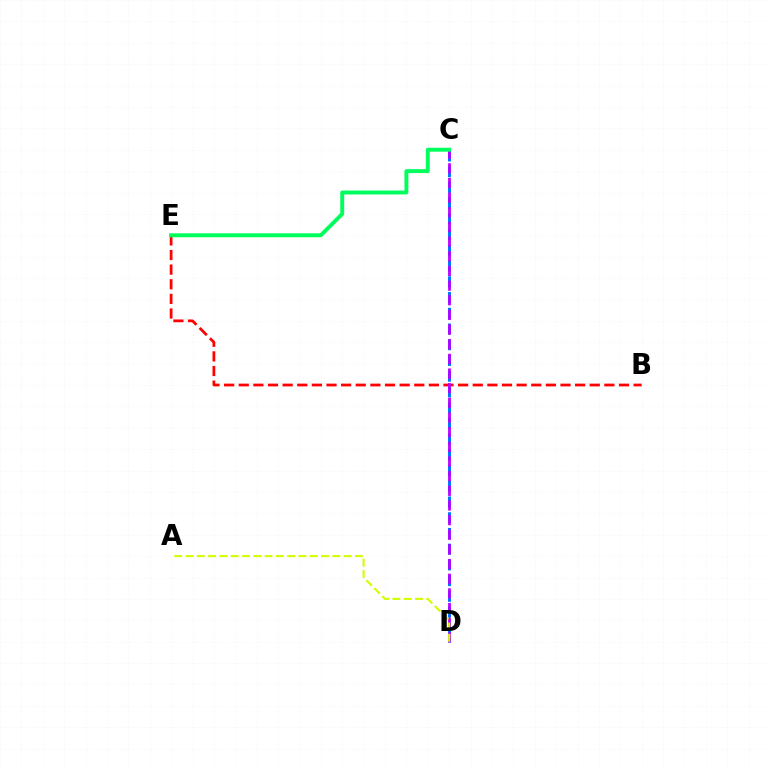{('B', 'E'): [{'color': '#ff0000', 'line_style': 'dashed', 'thickness': 1.99}], ('C', 'D'): [{'color': '#0074ff', 'line_style': 'dashed', 'thickness': 2.14}, {'color': '#b900ff', 'line_style': 'dashed', 'thickness': 1.99}], ('C', 'E'): [{'color': '#00ff5c', 'line_style': 'solid', 'thickness': 2.82}], ('A', 'D'): [{'color': '#d1ff00', 'line_style': 'dashed', 'thickness': 1.53}]}